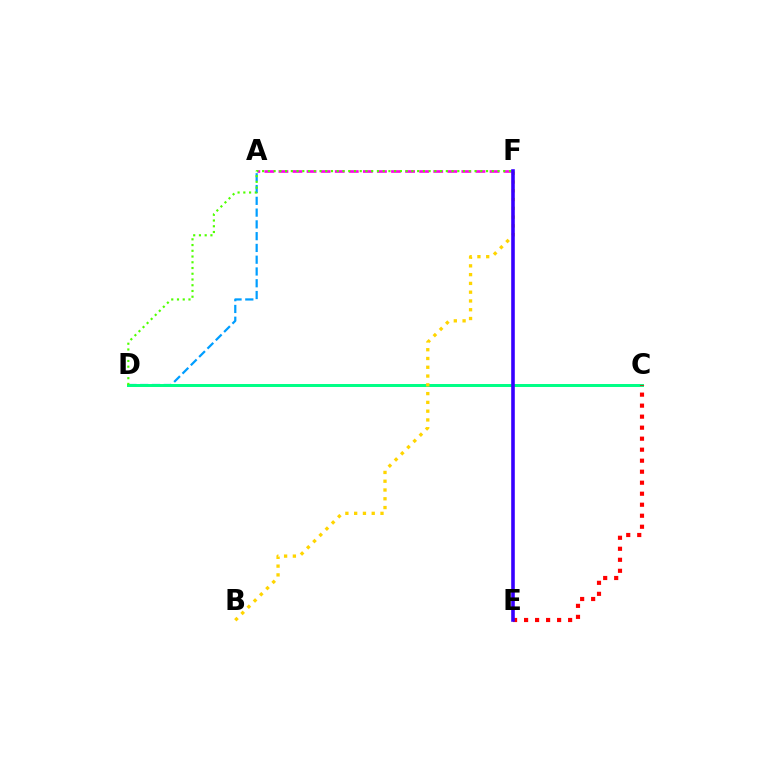{('A', 'D'): [{'color': '#009eff', 'line_style': 'dashed', 'thickness': 1.6}], ('C', 'D'): [{'color': '#00ff86', 'line_style': 'solid', 'thickness': 2.14}], ('A', 'F'): [{'color': '#ff00ed', 'line_style': 'dashed', 'thickness': 1.91}], ('B', 'F'): [{'color': '#ffd500', 'line_style': 'dotted', 'thickness': 2.38}], ('D', 'F'): [{'color': '#4fff00', 'line_style': 'dotted', 'thickness': 1.56}], ('C', 'E'): [{'color': '#ff0000', 'line_style': 'dotted', 'thickness': 2.99}], ('E', 'F'): [{'color': '#3700ff', 'line_style': 'solid', 'thickness': 2.59}]}